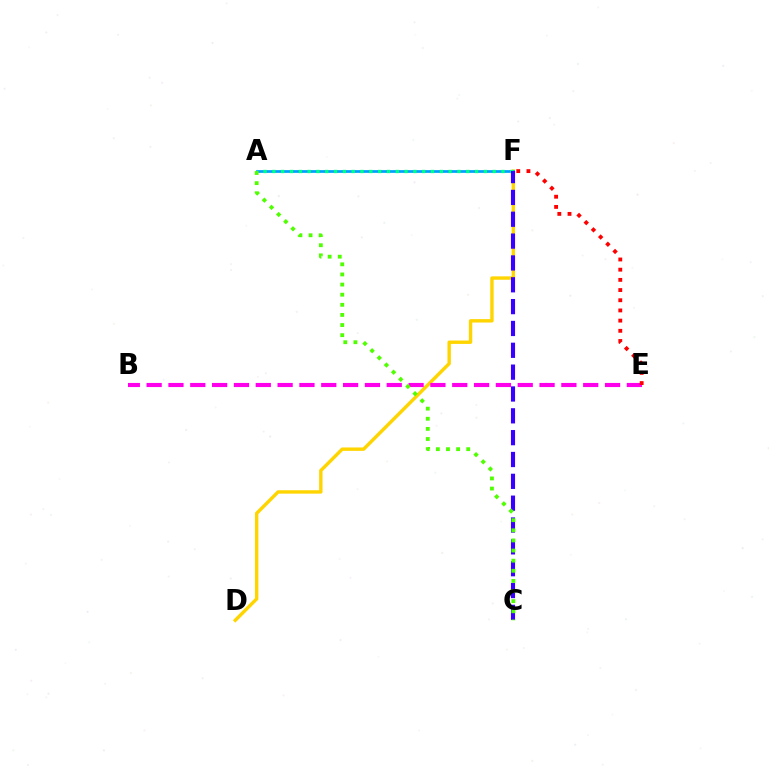{('D', 'F'): [{'color': '#ffd500', 'line_style': 'solid', 'thickness': 2.45}], ('A', 'F'): [{'color': '#009eff', 'line_style': 'solid', 'thickness': 1.96}, {'color': '#00ff86', 'line_style': 'dotted', 'thickness': 2.39}], ('C', 'F'): [{'color': '#3700ff', 'line_style': 'dashed', 'thickness': 2.97}], ('B', 'E'): [{'color': '#ff00ed', 'line_style': 'dashed', 'thickness': 2.97}], ('E', 'F'): [{'color': '#ff0000', 'line_style': 'dotted', 'thickness': 2.77}], ('A', 'C'): [{'color': '#4fff00', 'line_style': 'dotted', 'thickness': 2.75}]}